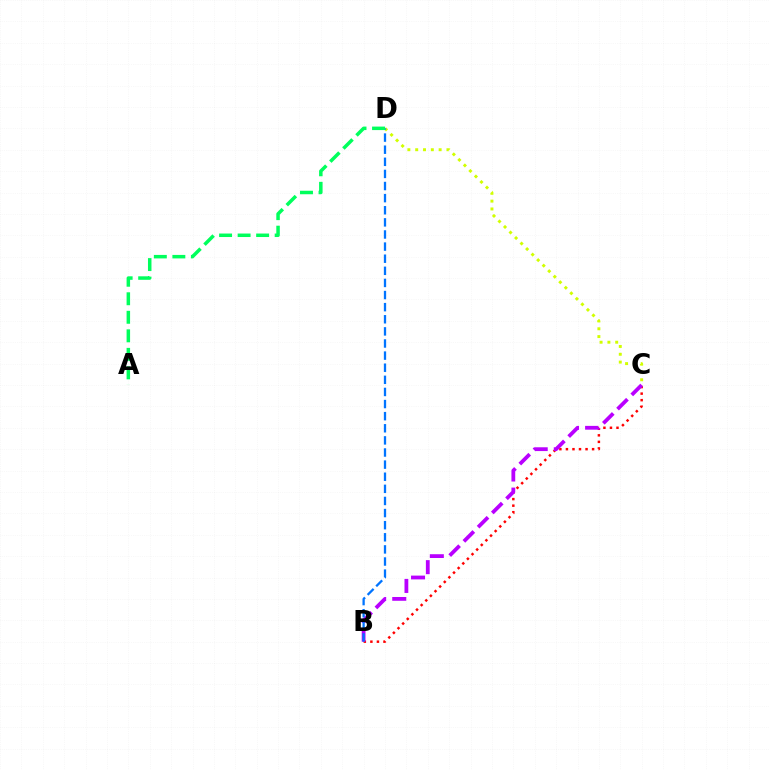{('B', 'C'): [{'color': '#ff0000', 'line_style': 'dotted', 'thickness': 1.78}, {'color': '#b900ff', 'line_style': 'dashed', 'thickness': 2.73}], ('C', 'D'): [{'color': '#d1ff00', 'line_style': 'dotted', 'thickness': 2.12}], ('B', 'D'): [{'color': '#0074ff', 'line_style': 'dashed', 'thickness': 1.65}], ('A', 'D'): [{'color': '#00ff5c', 'line_style': 'dashed', 'thickness': 2.52}]}